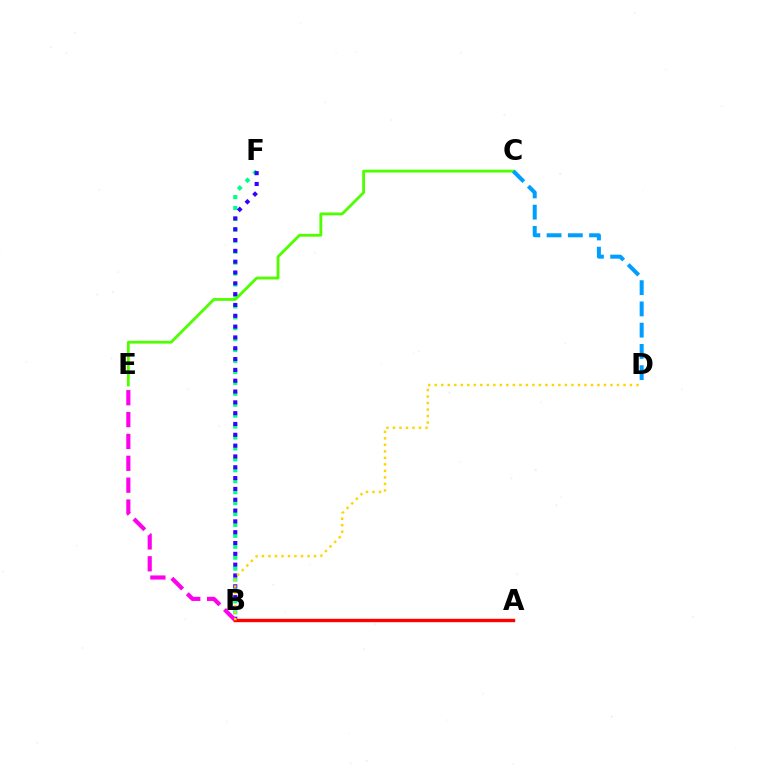{('B', 'F'): [{'color': '#00ff86', 'line_style': 'dotted', 'thickness': 2.97}, {'color': '#3700ff', 'line_style': 'dotted', 'thickness': 2.94}], ('C', 'E'): [{'color': '#4fff00', 'line_style': 'solid', 'thickness': 2.03}], ('B', 'E'): [{'color': '#ff00ed', 'line_style': 'dashed', 'thickness': 2.97}], ('C', 'D'): [{'color': '#009eff', 'line_style': 'dashed', 'thickness': 2.89}], ('A', 'B'): [{'color': '#ff0000', 'line_style': 'solid', 'thickness': 2.43}], ('B', 'D'): [{'color': '#ffd500', 'line_style': 'dotted', 'thickness': 1.77}]}